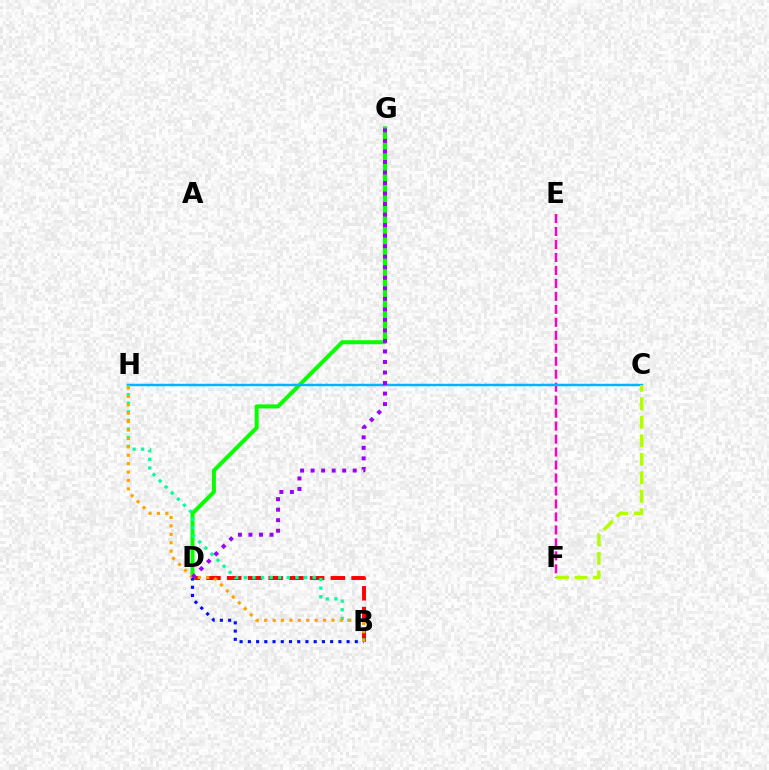{('B', 'D'): [{'color': '#ff0000', 'line_style': 'dashed', 'thickness': 2.82}, {'color': '#0010ff', 'line_style': 'dotted', 'thickness': 2.24}], ('E', 'F'): [{'color': '#ff00bd', 'line_style': 'dashed', 'thickness': 1.76}], ('D', 'G'): [{'color': '#08ff00', 'line_style': 'solid', 'thickness': 2.88}, {'color': '#9b00ff', 'line_style': 'dotted', 'thickness': 2.86}], ('C', 'H'): [{'color': '#00b5ff', 'line_style': 'solid', 'thickness': 1.77}], ('B', 'H'): [{'color': '#00ff9d', 'line_style': 'dotted', 'thickness': 2.34}, {'color': '#ffa500', 'line_style': 'dotted', 'thickness': 2.28}], ('C', 'F'): [{'color': '#b3ff00', 'line_style': 'dashed', 'thickness': 2.51}]}